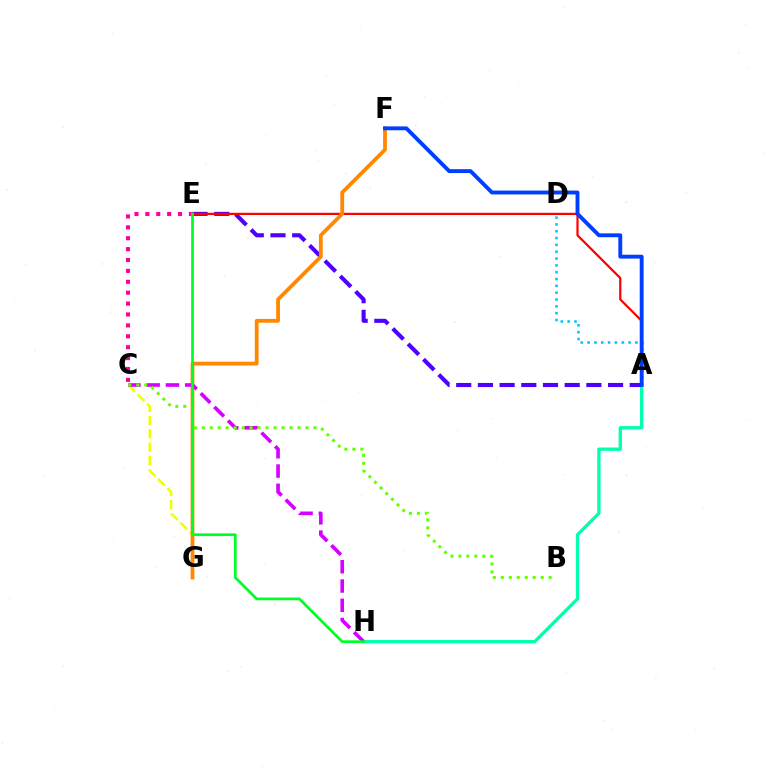{('C', 'G'): [{'color': '#eeff00', 'line_style': 'dashed', 'thickness': 1.8}], ('C', 'E'): [{'color': '#ff00a0', 'line_style': 'dotted', 'thickness': 2.96}], ('A', 'D'): [{'color': '#00c7ff', 'line_style': 'dotted', 'thickness': 1.86}], ('A', 'E'): [{'color': '#4f00ff', 'line_style': 'dashed', 'thickness': 2.95}, {'color': '#ff0000', 'line_style': 'solid', 'thickness': 1.6}], ('A', 'H'): [{'color': '#00ffaf', 'line_style': 'solid', 'thickness': 2.38}], ('F', 'G'): [{'color': '#ff8800', 'line_style': 'solid', 'thickness': 2.72}], ('C', 'H'): [{'color': '#d600ff', 'line_style': 'dashed', 'thickness': 2.62}], ('B', 'C'): [{'color': '#66ff00', 'line_style': 'dotted', 'thickness': 2.17}], ('A', 'F'): [{'color': '#003fff', 'line_style': 'solid', 'thickness': 2.8}], ('E', 'H'): [{'color': '#00ff27', 'line_style': 'solid', 'thickness': 1.95}]}